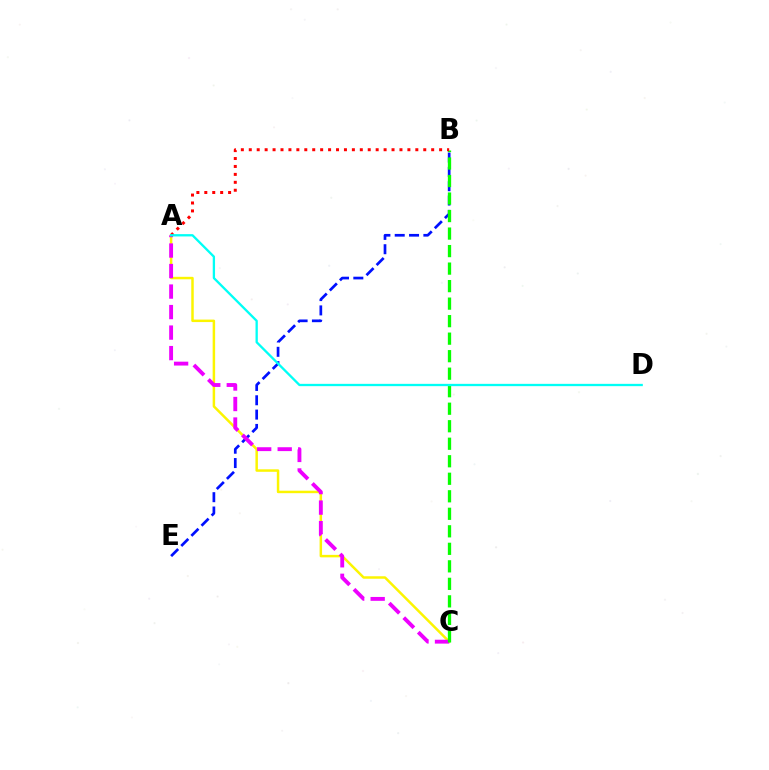{('A', 'C'): [{'color': '#fcf500', 'line_style': 'solid', 'thickness': 1.79}, {'color': '#ee00ff', 'line_style': 'dashed', 'thickness': 2.79}], ('B', 'E'): [{'color': '#0010ff', 'line_style': 'dashed', 'thickness': 1.95}], ('B', 'C'): [{'color': '#08ff00', 'line_style': 'dashed', 'thickness': 2.38}], ('A', 'B'): [{'color': '#ff0000', 'line_style': 'dotted', 'thickness': 2.15}], ('A', 'D'): [{'color': '#00fff6', 'line_style': 'solid', 'thickness': 1.66}]}